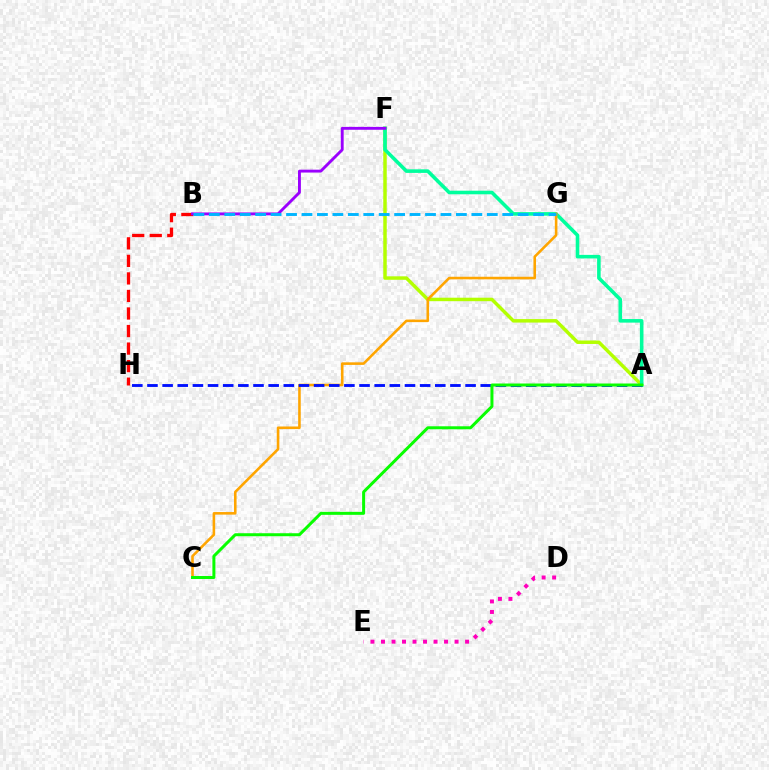{('A', 'F'): [{'color': '#b3ff00', 'line_style': 'solid', 'thickness': 2.5}, {'color': '#00ff9d', 'line_style': 'solid', 'thickness': 2.57}], ('B', 'H'): [{'color': '#ff0000', 'line_style': 'dashed', 'thickness': 2.38}], ('B', 'F'): [{'color': '#9b00ff', 'line_style': 'solid', 'thickness': 2.07}], ('C', 'G'): [{'color': '#ffa500', 'line_style': 'solid', 'thickness': 1.86}], ('D', 'E'): [{'color': '#ff00bd', 'line_style': 'dotted', 'thickness': 2.86}], ('B', 'G'): [{'color': '#00b5ff', 'line_style': 'dashed', 'thickness': 2.1}], ('A', 'H'): [{'color': '#0010ff', 'line_style': 'dashed', 'thickness': 2.06}], ('A', 'C'): [{'color': '#08ff00', 'line_style': 'solid', 'thickness': 2.16}]}